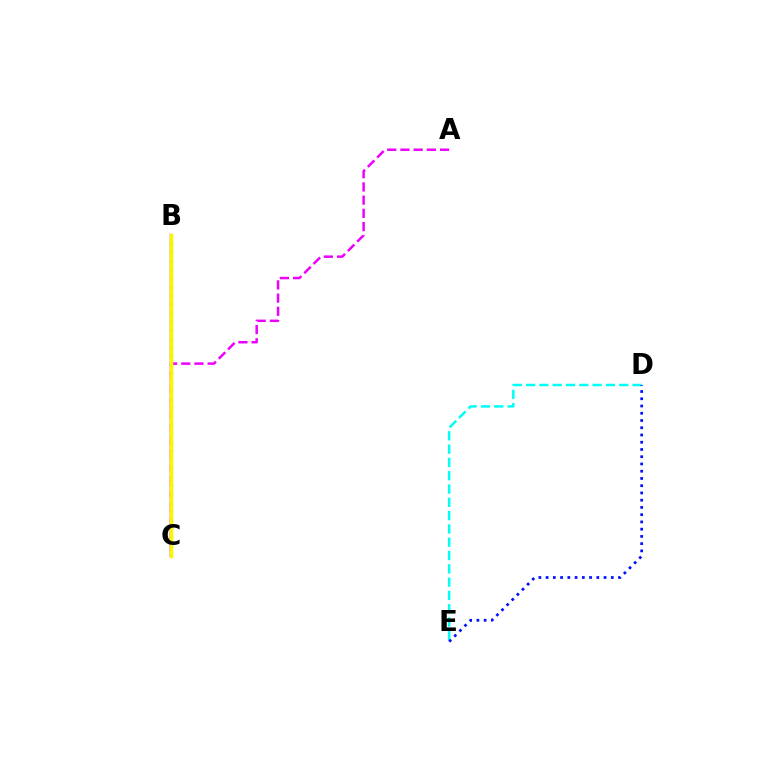{('A', 'C'): [{'color': '#ee00ff', 'line_style': 'dashed', 'thickness': 1.79}], ('B', 'C'): [{'color': '#ff0000', 'line_style': 'solid', 'thickness': 1.71}, {'color': '#08ff00', 'line_style': 'dotted', 'thickness': 2.34}, {'color': '#fcf500', 'line_style': 'solid', 'thickness': 2.51}], ('D', 'E'): [{'color': '#00fff6', 'line_style': 'dashed', 'thickness': 1.81}, {'color': '#0010ff', 'line_style': 'dotted', 'thickness': 1.97}]}